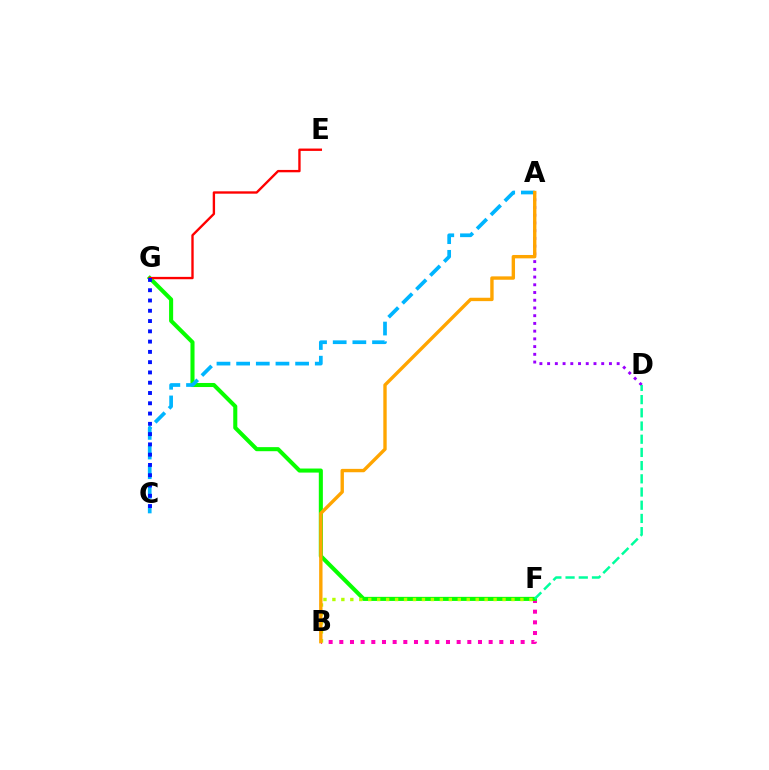{('A', 'D'): [{'color': '#9b00ff', 'line_style': 'dotted', 'thickness': 2.1}], ('B', 'F'): [{'color': '#ff00bd', 'line_style': 'dotted', 'thickness': 2.9}, {'color': '#b3ff00', 'line_style': 'dotted', 'thickness': 2.43}], ('F', 'G'): [{'color': '#08ff00', 'line_style': 'solid', 'thickness': 2.93}], ('A', 'C'): [{'color': '#00b5ff', 'line_style': 'dashed', 'thickness': 2.67}], ('E', 'G'): [{'color': '#ff0000', 'line_style': 'solid', 'thickness': 1.7}], ('C', 'G'): [{'color': '#0010ff', 'line_style': 'dotted', 'thickness': 2.79}], ('A', 'B'): [{'color': '#ffa500', 'line_style': 'solid', 'thickness': 2.43}], ('D', 'F'): [{'color': '#00ff9d', 'line_style': 'dashed', 'thickness': 1.79}]}